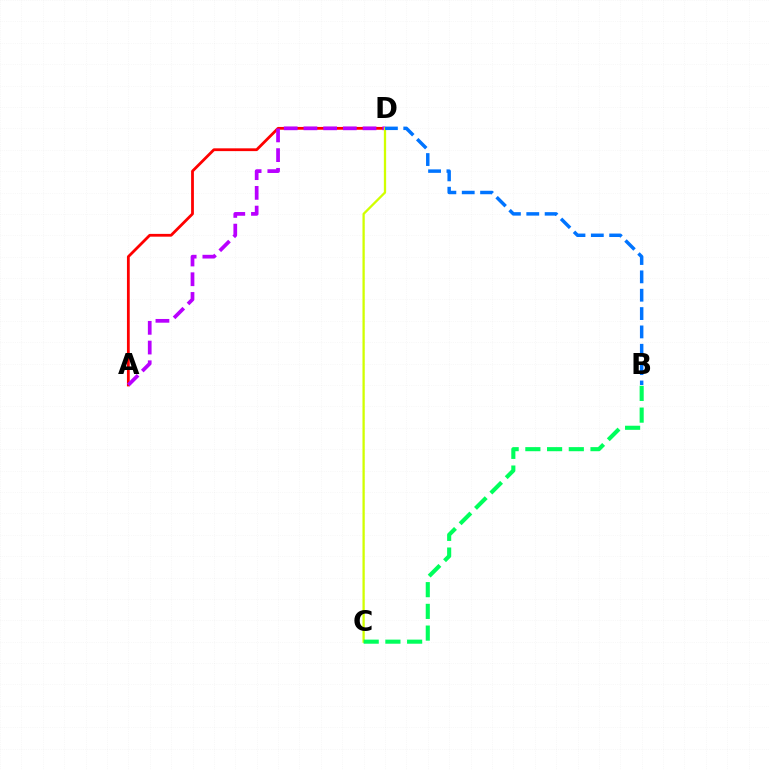{('A', 'D'): [{'color': '#ff0000', 'line_style': 'solid', 'thickness': 2.01}, {'color': '#b900ff', 'line_style': 'dashed', 'thickness': 2.68}], ('C', 'D'): [{'color': '#d1ff00', 'line_style': 'solid', 'thickness': 1.65}], ('B', 'D'): [{'color': '#0074ff', 'line_style': 'dashed', 'thickness': 2.49}], ('B', 'C'): [{'color': '#00ff5c', 'line_style': 'dashed', 'thickness': 2.95}]}